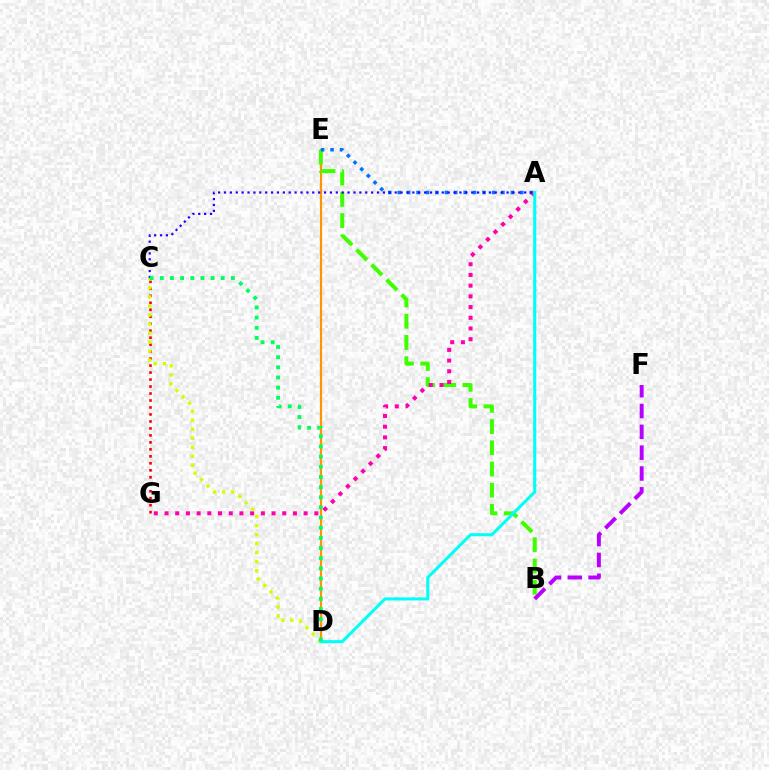{('D', 'E'): [{'color': '#ff9400', 'line_style': 'solid', 'thickness': 1.58}], ('B', 'E'): [{'color': '#3dff00', 'line_style': 'dashed', 'thickness': 2.88}], ('A', 'E'): [{'color': '#0074ff', 'line_style': 'dotted', 'thickness': 2.56}], ('B', 'F'): [{'color': '#b900ff', 'line_style': 'dashed', 'thickness': 2.83}], ('A', 'G'): [{'color': '#ff00ac', 'line_style': 'dotted', 'thickness': 2.91}], ('C', 'G'): [{'color': '#ff0000', 'line_style': 'dotted', 'thickness': 1.9}], ('C', 'D'): [{'color': '#d1ff00', 'line_style': 'dotted', 'thickness': 2.45}, {'color': '#00ff5c', 'line_style': 'dotted', 'thickness': 2.76}], ('A', 'C'): [{'color': '#2500ff', 'line_style': 'dotted', 'thickness': 1.6}], ('A', 'D'): [{'color': '#00fff6', 'line_style': 'solid', 'thickness': 2.21}]}